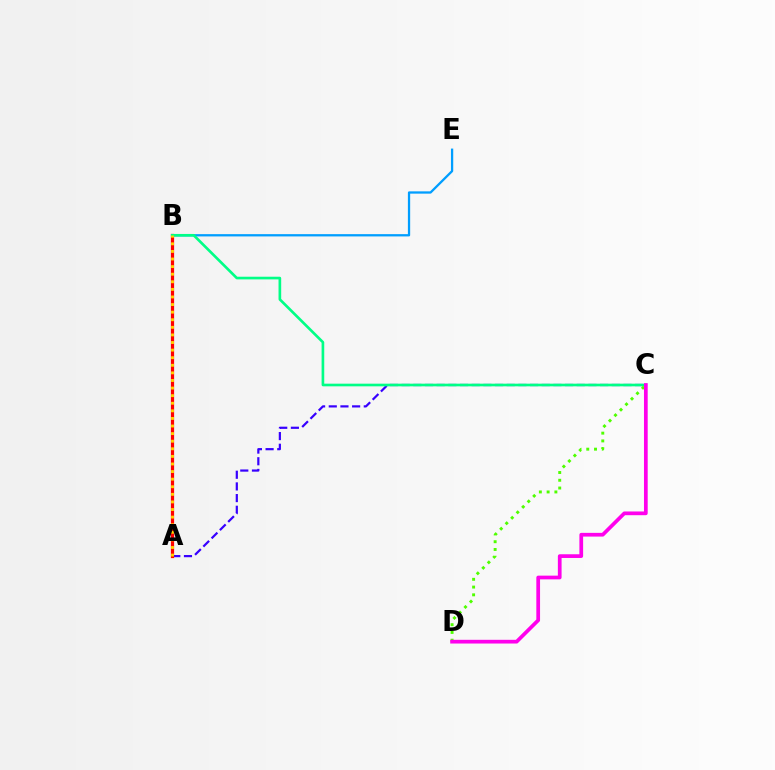{('B', 'E'): [{'color': '#009eff', 'line_style': 'solid', 'thickness': 1.64}], ('A', 'C'): [{'color': '#3700ff', 'line_style': 'dashed', 'thickness': 1.59}], ('A', 'B'): [{'color': '#ff0000', 'line_style': 'solid', 'thickness': 2.32}, {'color': '#ffd500', 'line_style': 'dotted', 'thickness': 2.06}], ('B', 'C'): [{'color': '#00ff86', 'line_style': 'solid', 'thickness': 1.91}], ('C', 'D'): [{'color': '#4fff00', 'line_style': 'dotted', 'thickness': 2.11}, {'color': '#ff00ed', 'line_style': 'solid', 'thickness': 2.68}]}